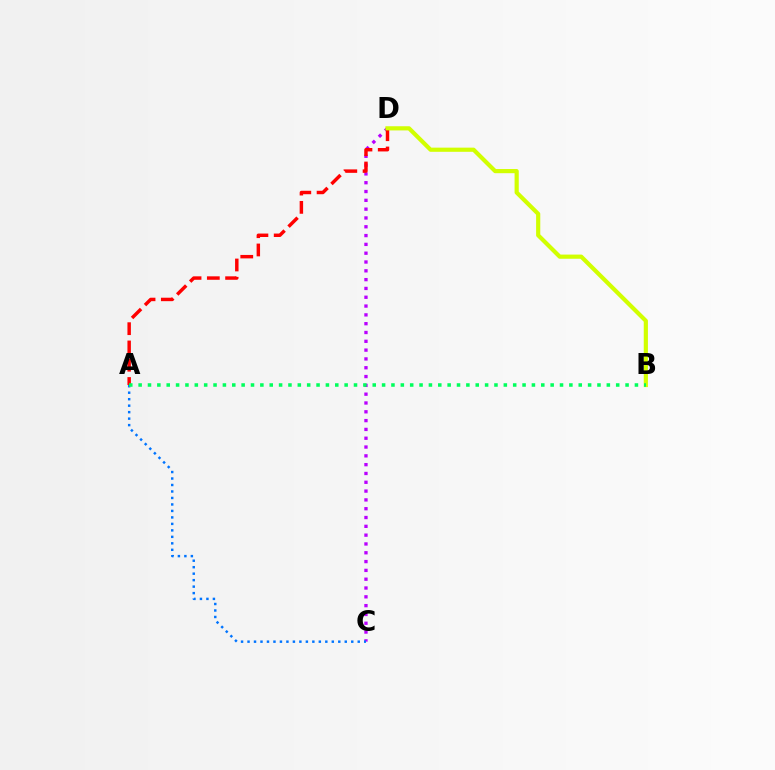{('C', 'D'): [{'color': '#b900ff', 'line_style': 'dotted', 'thickness': 2.39}], ('A', 'D'): [{'color': '#ff0000', 'line_style': 'dashed', 'thickness': 2.48}], ('A', 'C'): [{'color': '#0074ff', 'line_style': 'dotted', 'thickness': 1.76}], ('B', 'D'): [{'color': '#d1ff00', 'line_style': 'solid', 'thickness': 3.0}], ('A', 'B'): [{'color': '#00ff5c', 'line_style': 'dotted', 'thickness': 2.54}]}